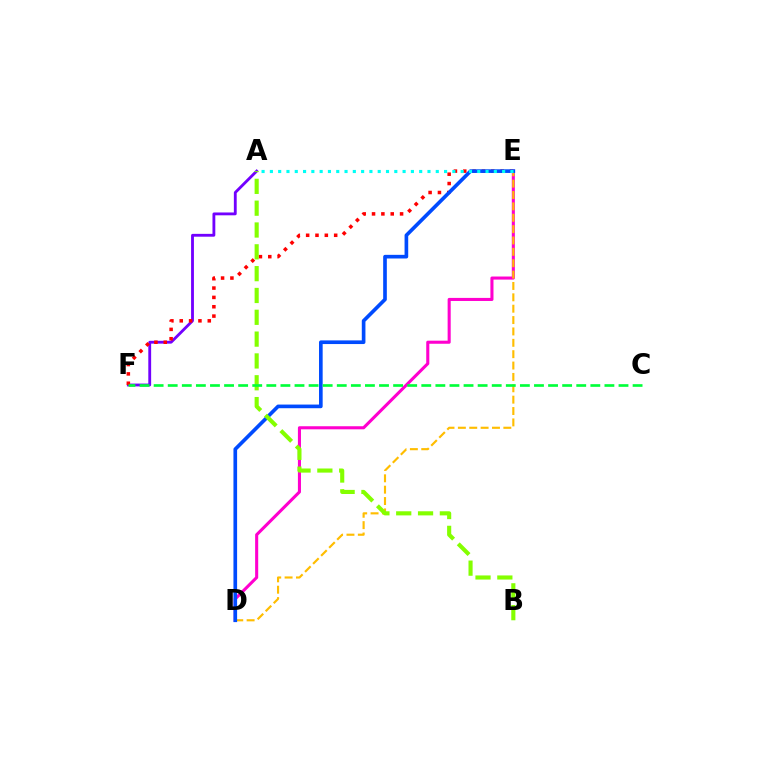{('A', 'F'): [{'color': '#7200ff', 'line_style': 'solid', 'thickness': 2.04}], ('E', 'F'): [{'color': '#ff0000', 'line_style': 'dotted', 'thickness': 2.54}], ('D', 'E'): [{'color': '#ff00cf', 'line_style': 'solid', 'thickness': 2.21}, {'color': '#ffbd00', 'line_style': 'dashed', 'thickness': 1.54}, {'color': '#004bff', 'line_style': 'solid', 'thickness': 2.63}], ('A', 'B'): [{'color': '#84ff00', 'line_style': 'dashed', 'thickness': 2.96}], ('C', 'F'): [{'color': '#00ff39', 'line_style': 'dashed', 'thickness': 1.91}], ('A', 'E'): [{'color': '#00fff6', 'line_style': 'dotted', 'thickness': 2.25}]}